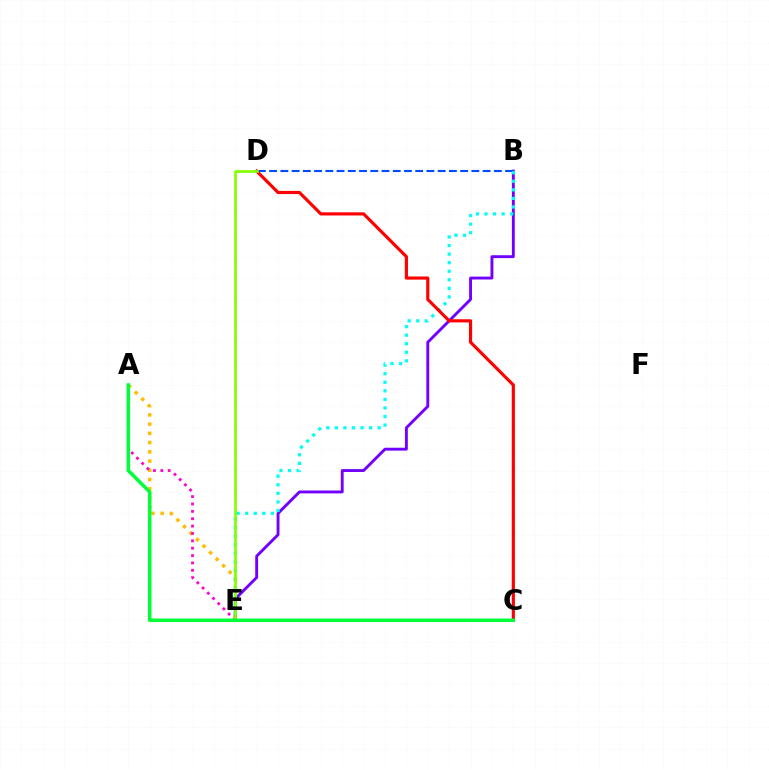{('A', 'E'): [{'color': '#ffbd00', 'line_style': 'dotted', 'thickness': 2.51}, {'color': '#ff00cf', 'line_style': 'dotted', 'thickness': 2.0}], ('B', 'E'): [{'color': '#7200ff', 'line_style': 'solid', 'thickness': 2.08}, {'color': '#00fff6', 'line_style': 'dotted', 'thickness': 2.33}], ('B', 'D'): [{'color': '#004bff', 'line_style': 'dashed', 'thickness': 1.53}], ('C', 'D'): [{'color': '#ff0000', 'line_style': 'solid', 'thickness': 2.27}], ('D', 'E'): [{'color': '#84ff00', 'line_style': 'solid', 'thickness': 1.93}], ('A', 'C'): [{'color': '#00ff39', 'line_style': 'solid', 'thickness': 2.53}]}